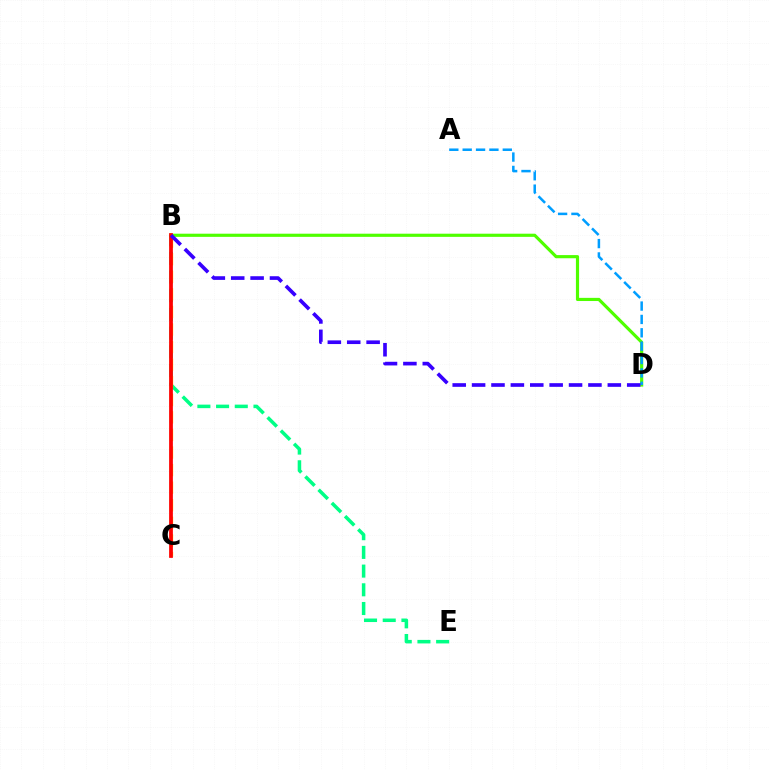{('B', 'C'): [{'color': '#ff00ed', 'line_style': 'dotted', 'thickness': 1.5}, {'color': '#ffd500', 'line_style': 'dashed', 'thickness': 2.39}, {'color': '#ff0000', 'line_style': 'solid', 'thickness': 2.7}], ('B', 'E'): [{'color': '#00ff86', 'line_style': 'dashed', 'thickness': 2.54}], ('B', 'D'): [{'color': '#4fff00', 'line_style': 'solid', 'thickness': 2.28}, {'color': '#3700ff', 'line_style': 'dashed', 'thickness': 2.63}], ('A', 'D'): [{'color': '#009eff', 'line_style': 'dashed', 'thickness': 1.82}]}